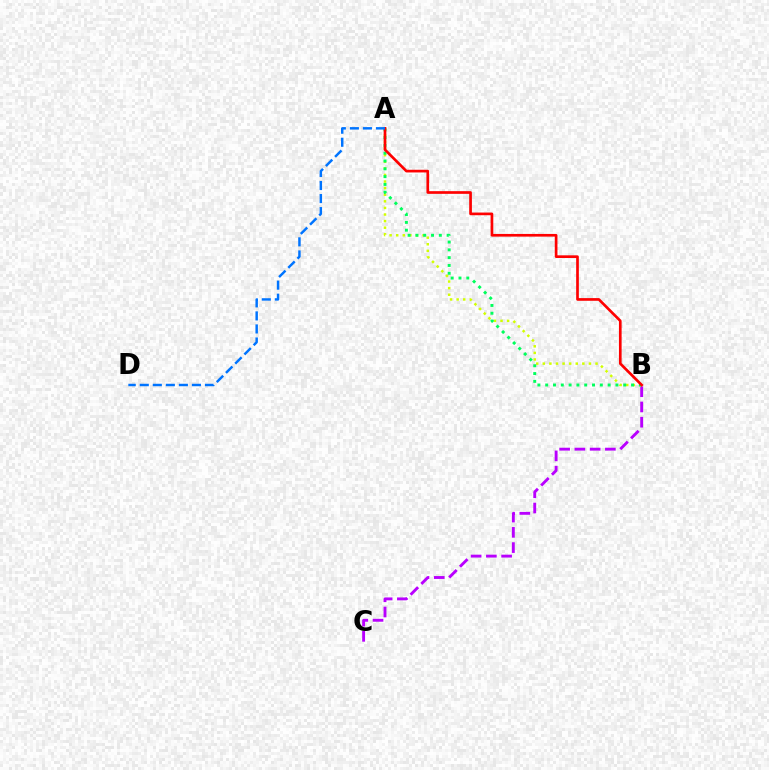{('B', 'C'): [{'color': '#b900ff', 'line_style': 'dashed', 'thickness': 2.07}], ('A', 'B'): [{'color': '#d1ff00', 'line_style': 'dotted', 'thickness': 1.79}, {'color': '#00ff5c', 'line_style': 'dotted', 'thickness': 2.12}, {'color': '#ff0000', 'line_style': 'solid', 'thickness': 1.93}], ('A', 'D'): [{'color': '#0074ff', 'line_style': 'dashed', 'thickness': 1.77}]}